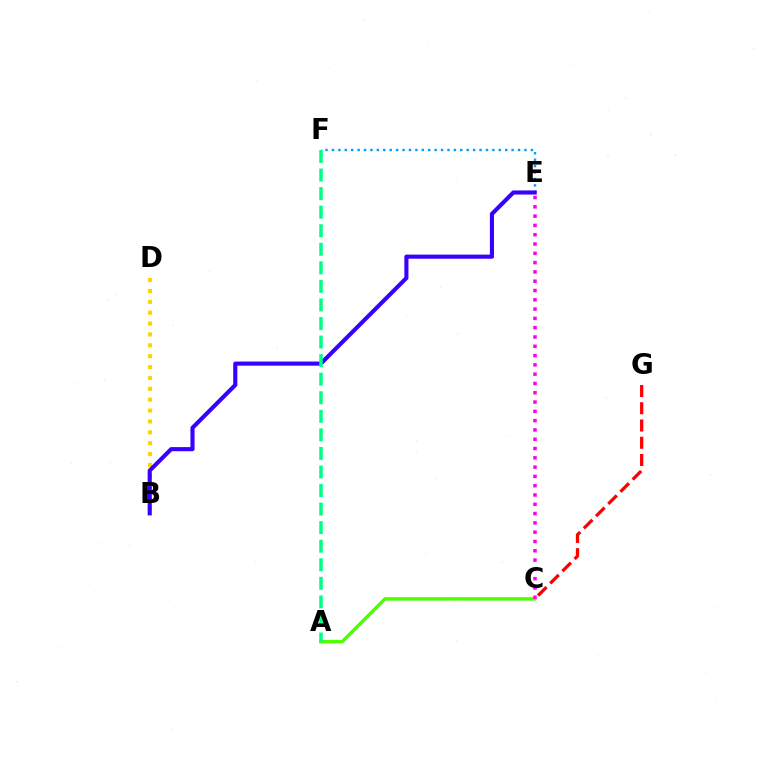{('A', 'C'): [{'color': '#4fff00', 'line_style': 'solid', 'thickness': 2.5}], ('B', 'D'): [{'color': '#ffd500', 'line_style': 'dotted', 'thickness': 2.96}], ('C', 'E'): [{'color': '#ff00ed', 'line_style': 'dotted', 'thickness': 2.53}], ('C', 'G'): [{'color': '#ff0000', 'line_style': 'dashed', 'thickness': 2.34}], ('E', 'F'): [{'color': '#009eff', 'line_style': 'dotted', 'thickness': 1.74}], ('B', 'E'): [{'color': '#3700ff', 'line_style': 'solid', 'thickness': 2.96}], ('A', 'F'): [{'color': '#00ff86', 'line_style': 'dashed', 'thickness': 2.52}]}